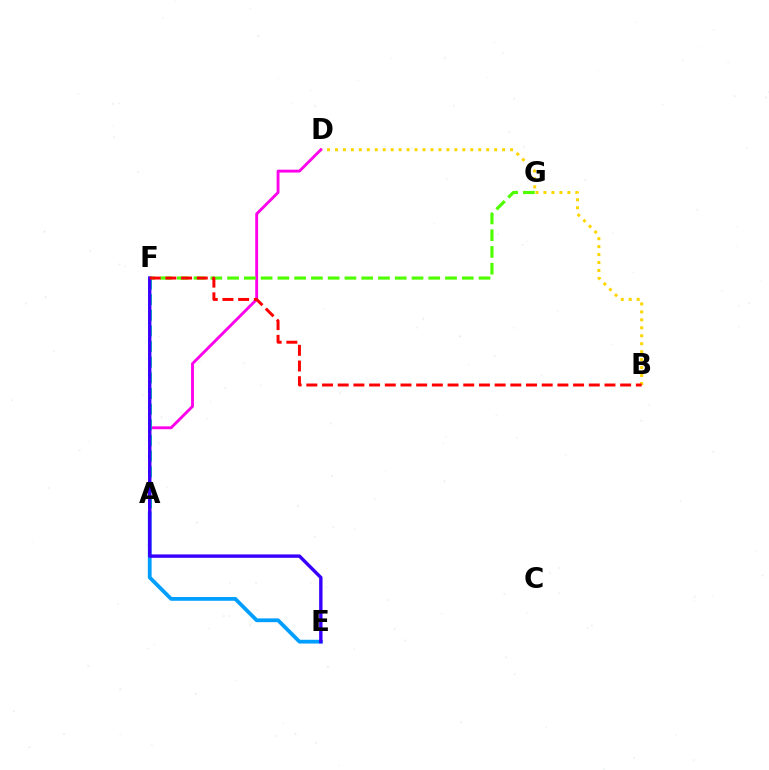{('B', 'D'): [{'color': '#ffd500', 'line_style': 'dotted', 'thickness': 2.16}], ('A', 'D'): [{'color': '#ff00ed', 'line_style': 'solid', 'thickness': 2.06}], ('F', 'G'): [{'color': '#4fff00', 'line_style': 'dashed', 'thickness': 2.28}], ('A', 'E'): [{'color': '#009eff', 'line_style': 'solid', 'thickness': 2.72}], ('A', 'F'): [{'color': '#00ff86', 'line_style': 'dashed', 'thickness': 2.13}], ('E', 'F'): [{'color': '#3700ff', 'line_style': 'solid', 'thickness': 2.43}], ('B', 'F'): [{'color': '#ff0000', 'line_style': 'dashed', 'thickness': 2.13}]}